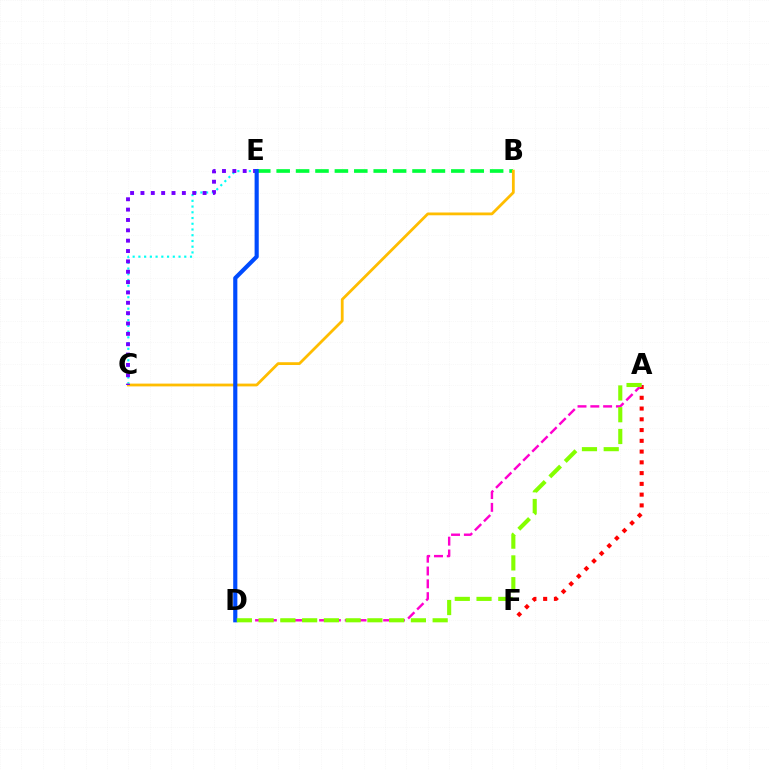{('B', 'E'): [{'color': '#00ff39', 'line_style': 'dashed', 'thickness': 2.64}], ('C', 'E'): [{'color': '#00fff6', 'line_style': 'dotted', 'thickness': 1.56}, {'color': '#7200ff', 'line_style': 'dotted', 'thickness': 2.81}], ('B', 'C'): [{'color': '#ffbd00', 'line_style': 'solid', 'thickness': 2.01}], ('A', 'F'): [{'color': '#ff0000', 'line_style': 'dotted', 'thickness': 2.92}], ('A', 'D'): [{'color': '#ff00cf', 'line_style': 'dashed', 'thickness': 1.74}, {'color': '#84ff00', 'line_style': 'dashed', 'thickness': 2.96}], ('D', 'E'): [{'color': '#004bff', 'line_style': 'solid', 'thickness': 2.98}]}